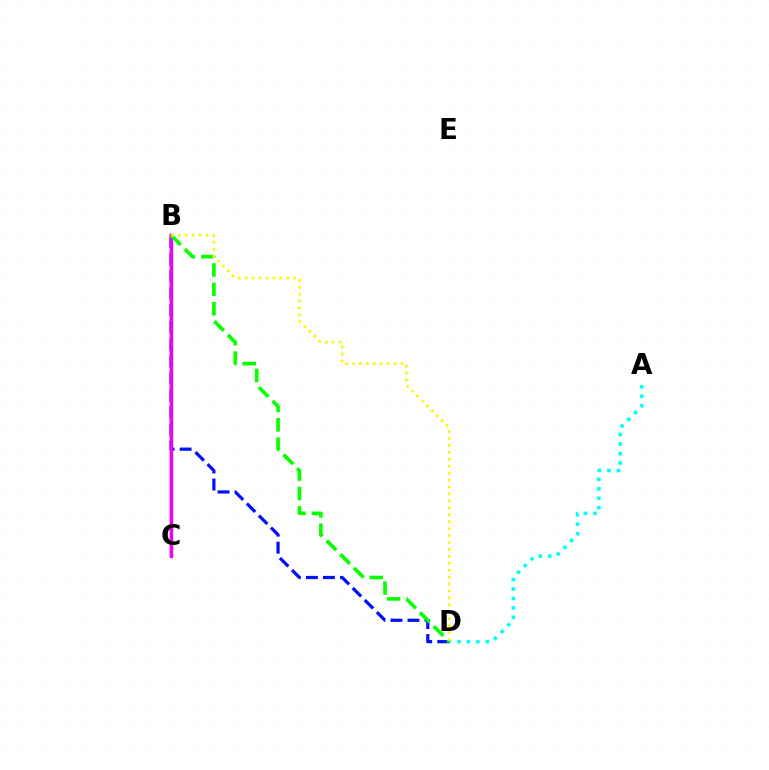{('B', 'D'): [{'color': '#0010ff', 'line_style': 'dashed', 'thickness': 2.32}, {'color': '#08ff00', 'line_style': 'dashed', 'thickness': 2.63}, {'color': '#fcf500', 'line_style': 'dotted', 'thickness': 1.88}], ('A', 'D'): [{'color': '#00fff6', 'line_style': 'dotted', 'thickness': 2.57}], ('B', 'C'): [{'color': '#ff0000', 'line_style': 'solid', 'thickness': 1.78}, {'color': '#ee00ff', 'line_style': 'solid', 'thickness': 2.4}]}